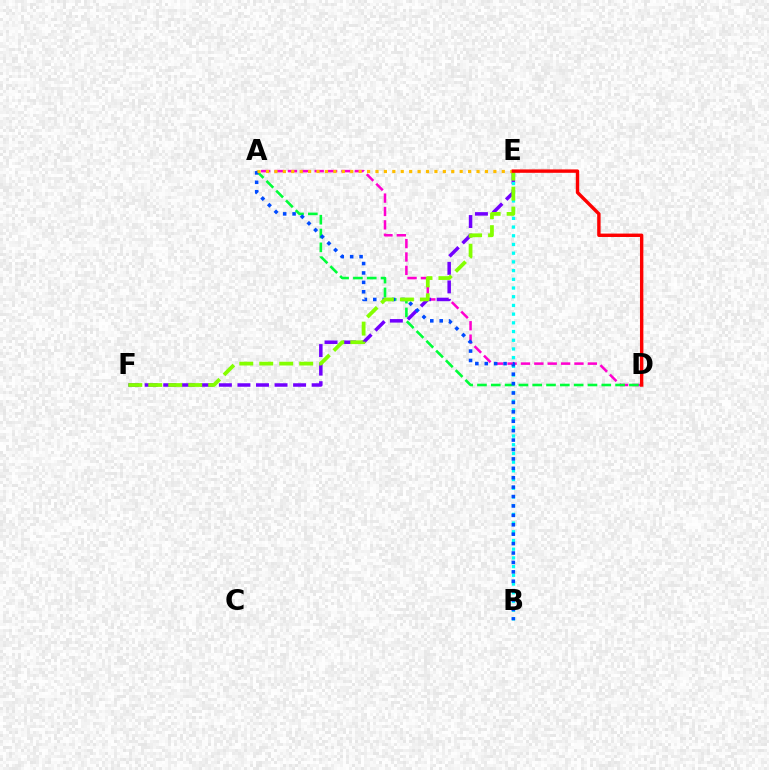{('A', 'D'): [{'color': '#ff00cf', 'line_style': 'dashed', 'thickness': 1.82}, {'color': '#00ff39', 'line_style': 'dashed', 'thickness': 1.88}], ('E', 'F'): [{'color': '#7200ff', 'line_style': 'dashed', 'thickness': 2.52}, {'color': '#84ff00', 'line_style': 'dashed', 'thickness': 2.71}], ('B', 'E'): [{'color': '#00fff6', 'line_style': 'dotted', 'thickness': 2.37}], ('A', 'B'): [{'color': '#004bff', 'line_style': 'dotted', 'thickness': 2.56}], ('A', 'E'): [{'color': '#ffbd00', 'line_style': 'dotted', 'thickness': 2.29}], ('D', 'E'): [{'color': '#ff0000', 'line_style': 'solid', 'thickness': 2.44}]}